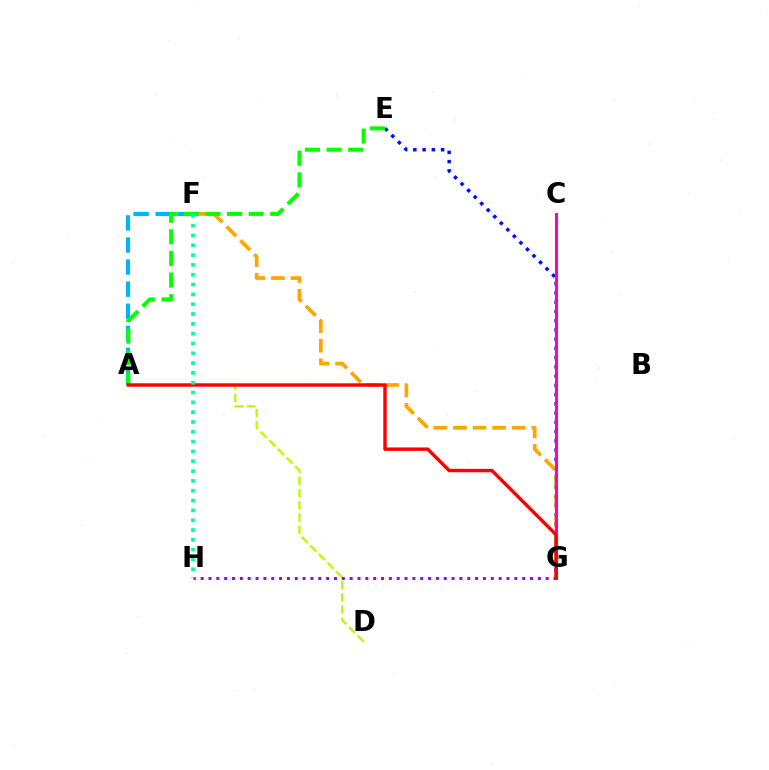{('E', 'G'): [{'color': '#0010ff', 'line_style': 'dotted', 'thickness': 2.51}], ('A', 'F'): [{'color': '#00b5ff', 'line_style': 'dashed', 'thickness': 3.0}], ('A', 'D'): [{'color': '#b3ff00', 'line_style': 'dashed', 'thickness': 1.66}], ('F', 'G'): [{'color': '#ffa500', 'line_style': 'dashed', 'thickness': 2.66}], ('C', 'G'): [{'color': '#ff00bd', 'line_style': 'solid', 'thickness': 2.19}], ('G', 'H'): [{'color': '#9b00ff', 'line_style': 'dotted', 'thickness': 2.13}], ('A', 'E'): [{'color': '#08ff00', 'line_style': 'dashed', 'thickness': 2.93}], ('A', 'G'): [{'color': '#ff0000', 'line_style': 'solid', 'thickness': 2.47}], ('F', 'H'): [{'color': '#00ff9d', 'line_style': 'dotted', 'thickness': 2.67}]}